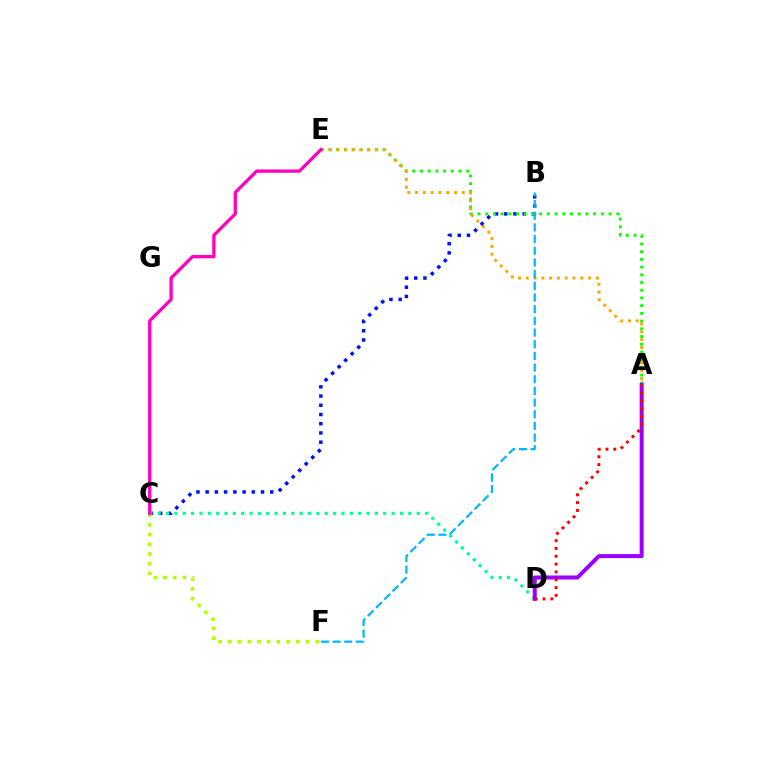{('B', 'C'): [{'color': '#0010ff', 'line_style': 'dotted', 'thickness': 2.51}], ('A', 'E'): [{'color': '#08ff00', 'line_style': 'dotted', 'thickness': 2.1}, {'color': '#ffa500', 'line_style': 'dotted', 'thickness': 2.11}], ('C', 'D'): [{'color': '#00ff9d', 'line_style': 'dotted', 'thickness': 2.27}], ('C', 'F'): [{'color': '#b3ff00', 'line_style': 'dotted', 'thickness': 2.64}], ('A', 'D'): [{'color': '#9b00ff', 'line_style': 'solid', 'thickness': 2.88}, {'color': '#ff0000', 'line_style': 'dotted', 'thickness': 2.12}], ('C', 'E'): [{'color': '#ff00bd', 'line_style': 'solid', 'thickness': 2.37}], ('B', 'F'): [{'color': '#00b5ff', 'line_style': 'dashed', 'thickness': 1.59}]}